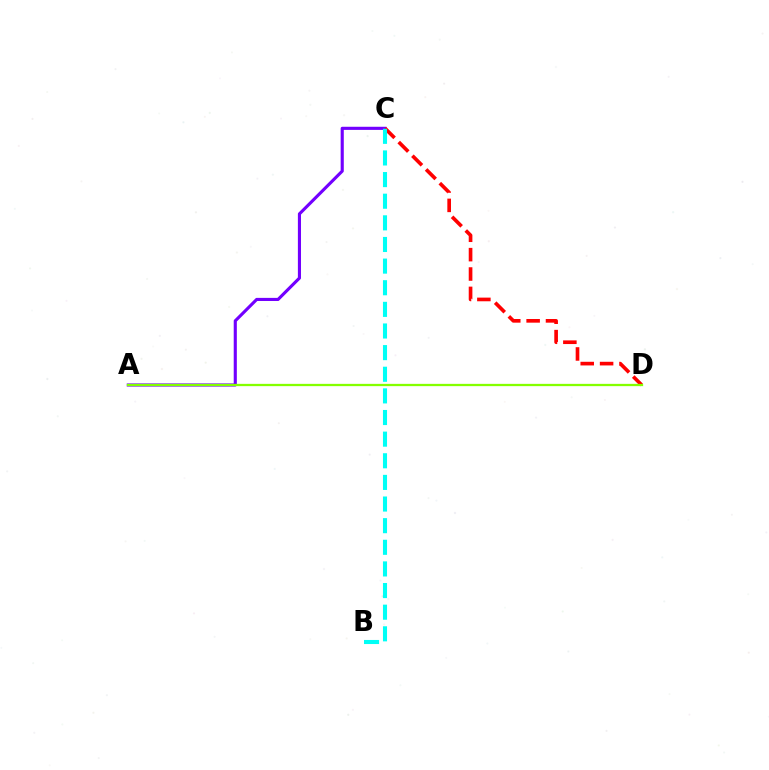{('A', 'C'): [{'color': '#7200ff', 'line_style': 'solid', 'thickness': 2.25}], ('C', 'D'): [{'color': '#ff0000', 'line_style': 'dashed', 'thickness': 2.63}], ('A', 'D'): [{'color': '#84ff00', 'line_style': 'solid', 'thickness': 1.64}], ('B', 'C'): [{'color': '#00fff6', 'line_style': 'dashed', 'thickness': 2.94}]}